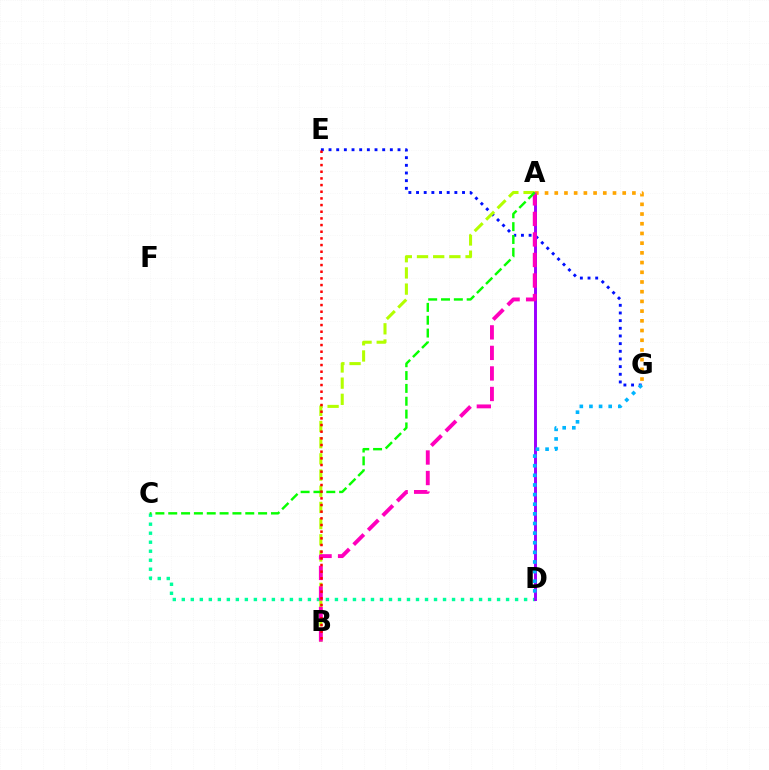{('E', 'G'): [{'color': '#0010ff', 'line_style': 'dotted', 'thickness': 2.08}], ('C', 'D'): [{'color': '#00ff9d', 'line_style': 'dotted', 'thickness': 2.45}], ('A', 'B'): [{'color': '#b3ff00', 'line_style': 'dashed', 'thickness': 2.2}, {'color': '#ff00bd', 'line_style': 'dashed', 'thickness': 2.79}], ('A', 'D'): [{'color': '#9b00ff', 'line_style': 'solid', 'thickness': 2.12}], ('A', 'G'): [{'color': '#ffa500', 'line_style': 'dotted', 'thickness': 2.64}], ('D', 'G'): [{'color': '#00b5ff', 'line_style': 'dotted', 'thickness': 2.62}], ('A', 'C'): [{'color': '#08ff00', 'line_style': 'dashed', 'thickness': 1.74}], ('B', 'E'): [{'color': '#ff0000', 'line_style': 'dotted', 'thickness': 1.81}]}